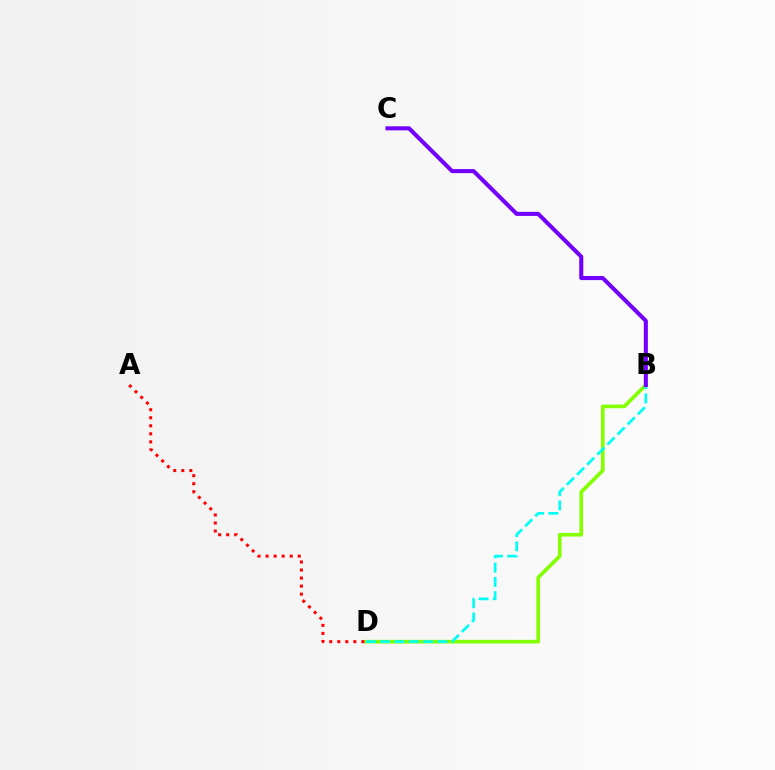{('B', 'D'): [{'color': '#84ff00', 'line_style': 'solid', 'thickness': 2.62}, {'color': '#00fff6', 'line_style': 'dashed', 'thickness': 1.94}], ('A', 'D'): [{'color': '#ff0000', 'line_style': 'dotted', 'thickness': 2.18}], ('B', 'C'): [{'color': '#7200ff', 'line_style': 'solid', 'thickness': 2.92}]}